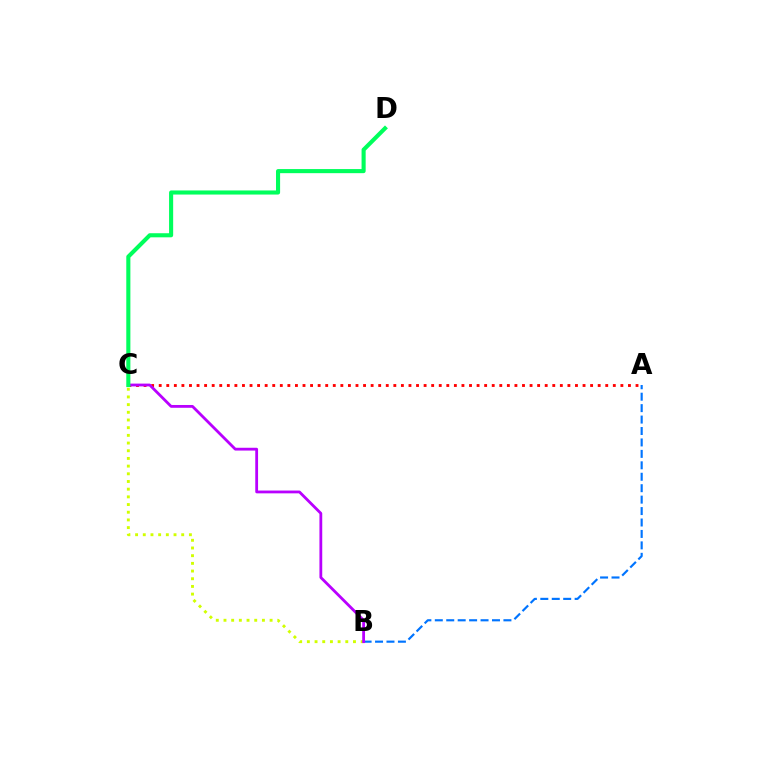{('A', 'C'): [{'color': '#ff0000', 'line_style': 'dotted', 'thickness': 2.06}], ('B', 'C'): [{'color': '#d1ff00', 'line_style': 'dotted', 'thickness': 2.09}, {'color': '#b900ff', 'line_style': 'solid', 'thickness': 2.02}], ('A', 'B'): [{'color': '#0074ff', 'line_style': 'dashed', 'thickness': 1.55}], ('C', 'D'): [{'color': '#00ff5c', 'line_style': 'solid', 'thickness': 2.95}]}